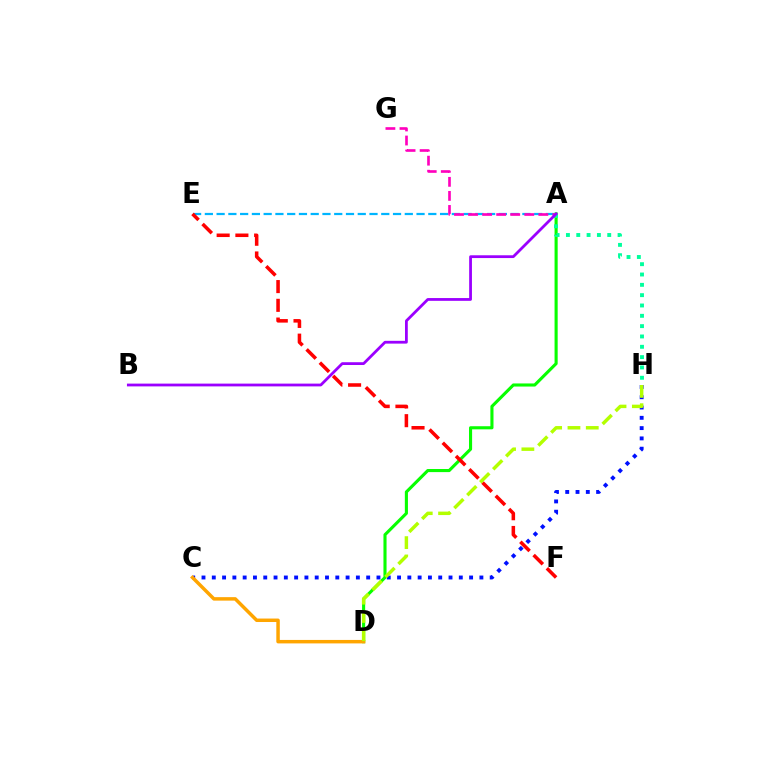{('C', 'H'): [{'color': '#0010ff', 'line_style': 'dotted', 'thickness': 2.8}], ('A', 'D'): [{'color': '#08ff00', 'line_style': 'solid', 'thickness': 2.23}], ('A', 'E'): [{'color': '#00b5ff', 'line_style': 'dashed', 'thickness': 1.6}], ('C', 'D'): [{'color': '#ffa500', 'line_style': 'solid', 'thickness': 2.5}], ('A', 'G'): [{'color': '#ff00bd', 'line_style': 'dashed', 'thickness': 1.91}], ('A', 'H'): [{'color': '#00ff9d', 'line_style': 'dotted', 'thickness': 2.81}], ('E', 'F'): [{'color': '#ff0000', 'line_style': 'dashed', 'thickness': 2.55}], ('D', 'H'): [{'color': '#b3ff00', 'line_style': 'dashed', 'thickness': 2.49}], ('A', 'B'): [{'color': '#9b00ff', 'line_style': 'solid', 'thickness': 2.0}]}